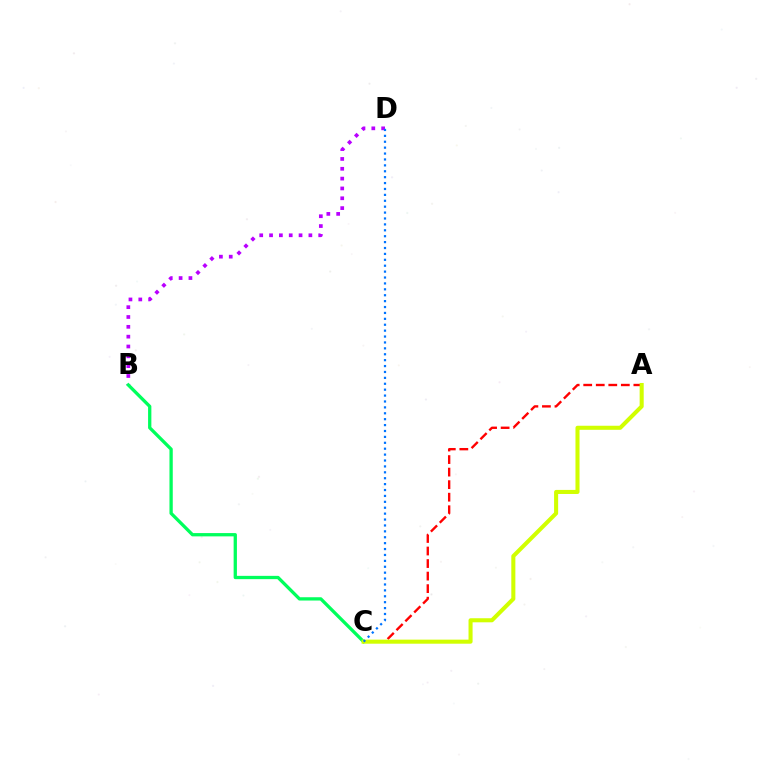{('B', 'D'): [{'color': '#b900ff', 'line_style': 'dotted', 'thickness': 2.67}], ('B', 'C'): [{'color': '#00ff5c', 'line_style': 'solid', 'thickness': 2.37}], ('A', 'C'): [{'color': '#ff0000', 'line_style': 'dashed', 'thickness': 1.7}, {'color': '#d1ff00', 'line_style': 'solid', 'thickness': 2.93}], ('C', 'D'): [{'color': '#0074ff', 'line_style': 'dotted', 'thickness': 1.6}]}